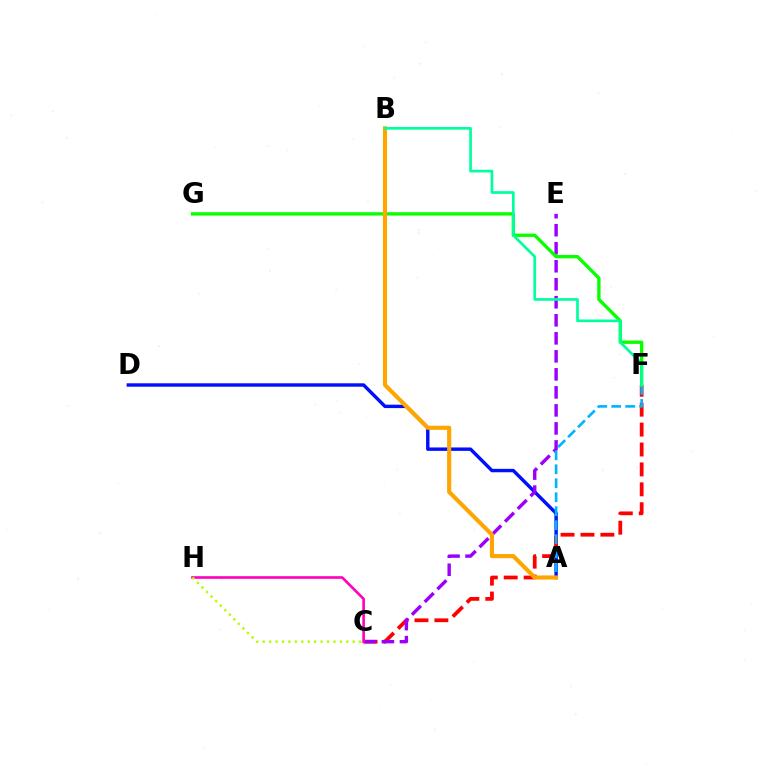{('A', 'D'): [{'color': '#0010ff', 'line_style': 'solid', 'thickness': 2.46}], ('C', 'F'): [{'color': '#ff0000', 'line_style': 'dashed', 'thickness': 2.71}], ('C', 'E'): [{'color': '#9b00ff', 'line_style': 'dashed', 'thickness': 2.45}], ('A', 'F'): [{'color': '#00b5ff', 'line_style': 'dashed', 'thickness': 1.9}], ('F', 'G'): [{'color': '#08ff00', 'line_style': 'solid', 'thickness': 2.41}], ('C', 'H'): [{'color': '#ff00bd', 'line_style': 'solid', 'thickness': 1.9}, {'color': '#b3ff00', 'line_style': 'dotted', 'thickness': 1.75}], ('A', 'B'): [{'color': '#ffa500', 'line_style': 'solid', 'thickness': 2.96}], ('B', 'F'): [{'color': '#00ff9d', 'line_style': 'solid', 'thickness': 1.93}]}